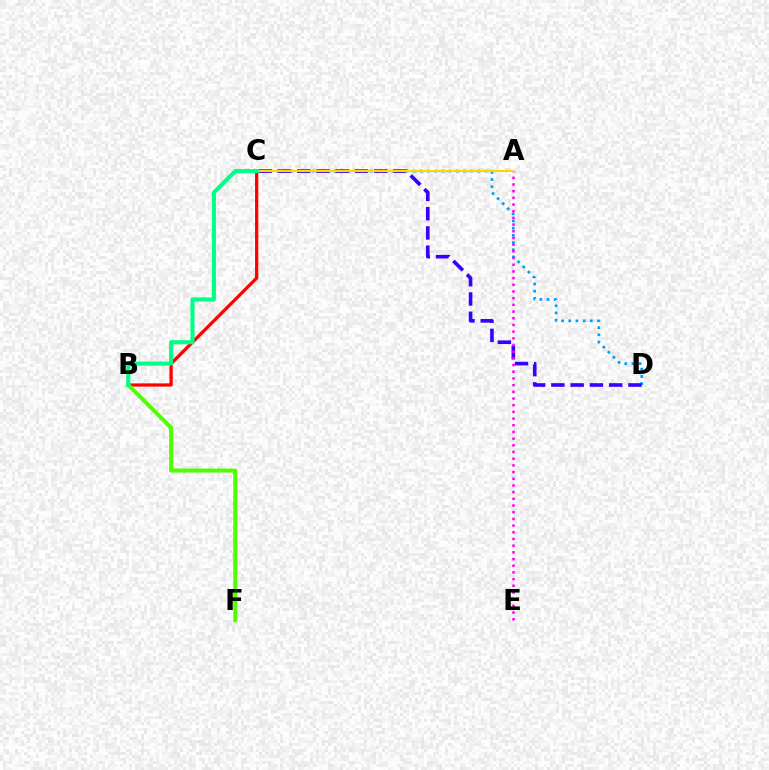{('B', 'C'): [{'color': '#ff0000', 'line_style': 'solid', 'thickness': 2.34}, {'color': '#00ff86', 'line_style': 'solid', 'thickness': 2.96}], ('C', 'D'): [{'color': '#009eff', 'line_style': 'dotted', 'thickness': 1.95}, {'color': '#3700ff', 'line_style': 'dashed', 'thickness': 2.62}], ('A', 'E'): [{'color': '#ff00ed', 'line_style': 'dotted', 'thickness': 1.82}], ('B', 'F'): [{'color': '#4fff00', 'line_style': 'solid', 'thickness': 2.88}], ('A', 'C'): [{'color': '#ffd500', 'line_style': 'solid', 'thickness': 1.56}]}